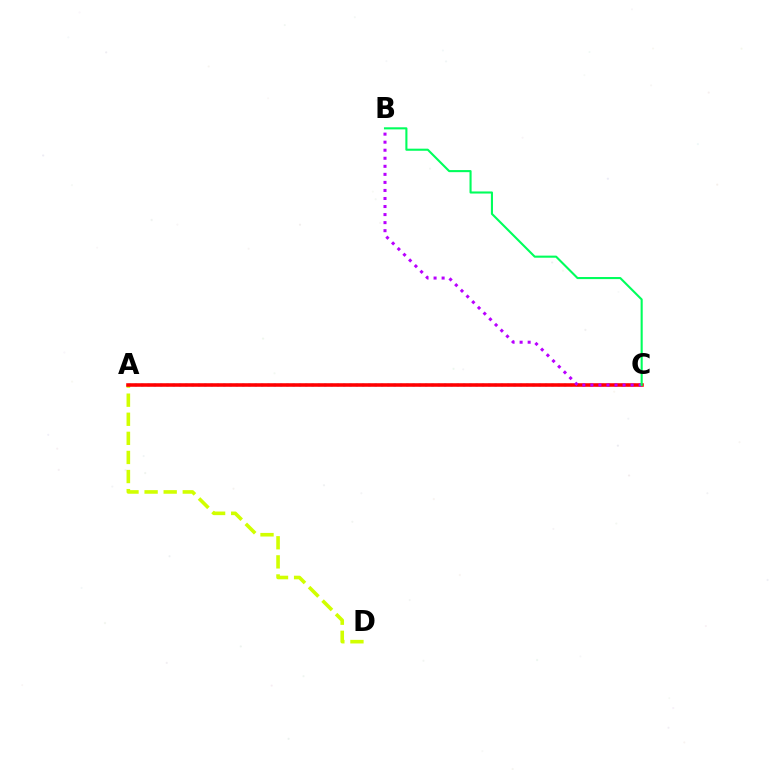{('A', 'C'): [{'color': '#0074ff', 'line_style': 'dotted', 'thickness': 1.71}, {'color': '#ff0000', 'line_style': 'solid', 'thickness': 2.56}], ('A', 'D'): [{'color': '#d1ff00', 'line_style': 'dashed', 'thickness': 2.59}], ('B', 'C'): [{'color': '#b900ff', 'line_style': 'dotted', 'thickness': 2.19}, {'color': '#00ff5c', 'line_style': 'solid', 'thickness': 1.51}]}